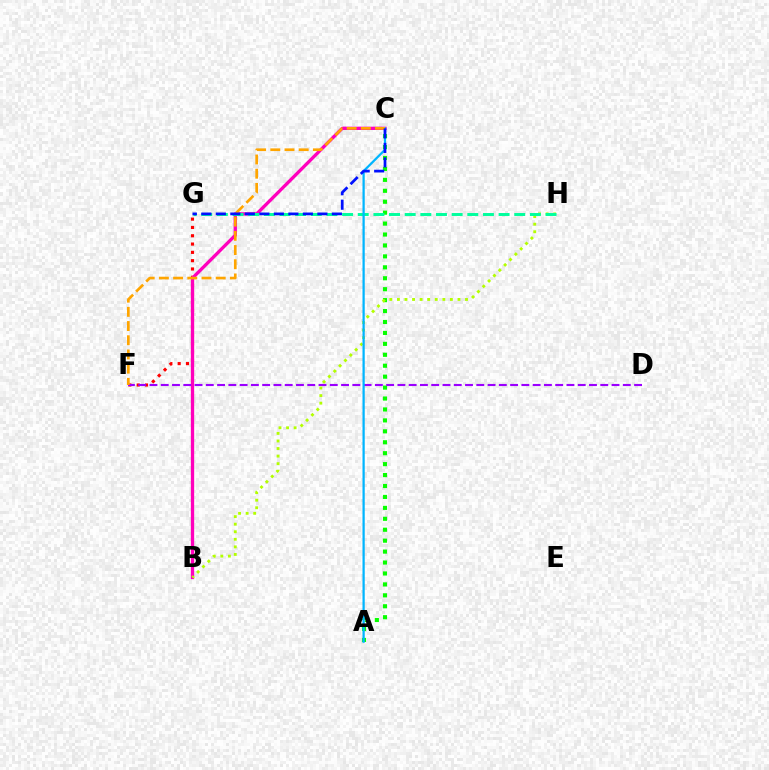{('F', 'G'): [{'color': '#ff0000', 'line_style': 'dotted', 'thickness': 2.26}], ('B', 'C'): [{'color': '#ff00bd', 'line_style': 'solid', 'thickness': 2.39}], ('A', 'C'): [{'color': '#08ff00', 'line_style': 'dotted', 'thickness': 2.97}, {'color': '#00b5ff', 'line_style': 'solid', 'thickness': 1.62}], ('B', 'H'): [{'color': '#b3ff00', 'line_style': 'dotted', 'thickness': 2.06}], ('G', 'H'): [{'color': '#00ff9d', 'line_style': 'dashed', 'thickness': 2.13}], ('D', 'F'): [{'color': '#9b00ff', 'line_style': 'dashed', 'thickness': 1.53}], ('C', 'F'): [{'color': '#ffa500', 'line_style': 'dashed', 'thickness': 1.93}], ('C', 'G'): [{'color': '#0010ff', 'line_style': 'dashed', 'thickness': 1.97}]}